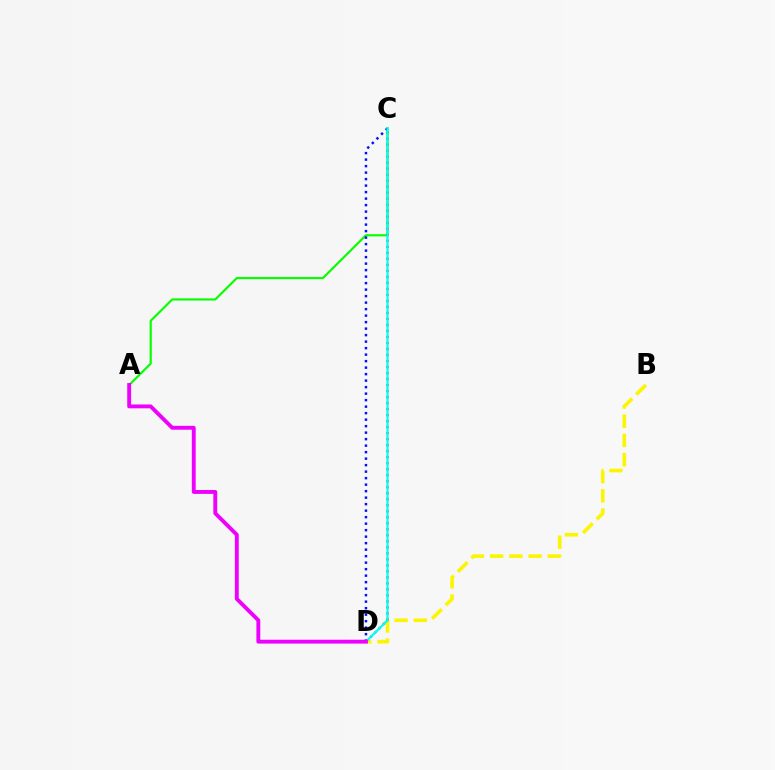{('B', 'D'): [{'color': '#fcf500', 'line_style': 'dashed', 'thickness': 2.61}], ('A', 'C'): [{'color': '#08ff00', 'line_style': 'solid', 'thickness': 1.56}], ('C', 'D'): [{'color': '#ff0000', 'line_style': 'dotted', 'thickness': 1.63}, {'color': '#0010ff', 'line_style': 'dotted', 'thickness': 1.77}, {'color': '#00fff6', 'line_style': 'solid', 'thickness': 1.63}], ('A', 'D'): [{'color': '#ee00ff', 'line_style': 'solid', 'thickness': 2.79}]}